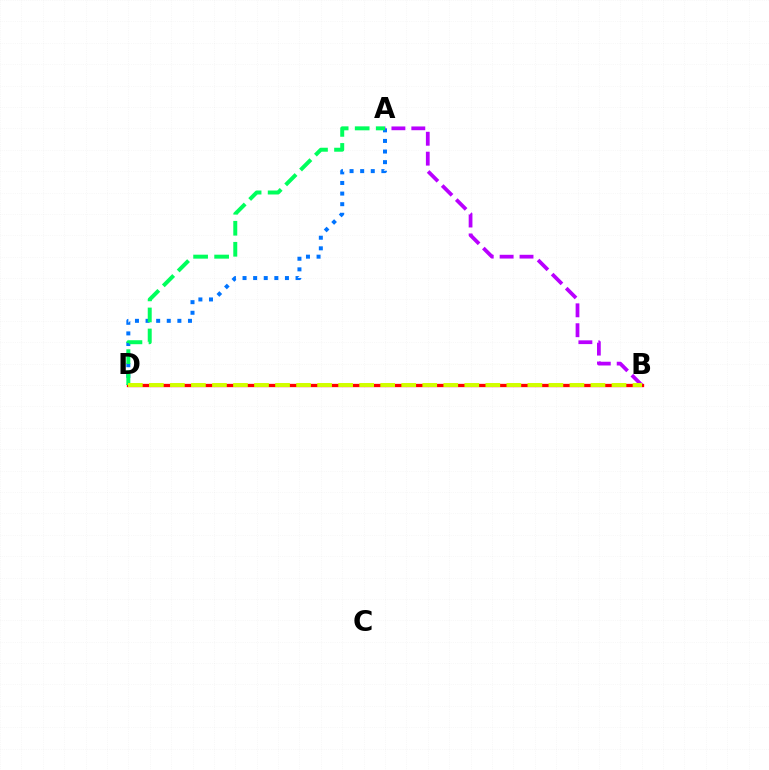{('B', 'D'): [{'color': '#ff0000', 'line_style': 'solid', 'thickness': 2.38}, {'color': '#d1ff00', 'line_style': 'dashed', 'thickness': 2.86}], ('A', 'D'): [{'color': '#0074ff', 'line_style': 'dotted', 'thickness': 2.88}, {'color': '#00ff5c', 'line_style': 'dashed', 'thickness': 2.86}], ('A', 'B'): [{'color': '#b900ff', 'line_style': 'dashed', 'thickness': 2.7}]}